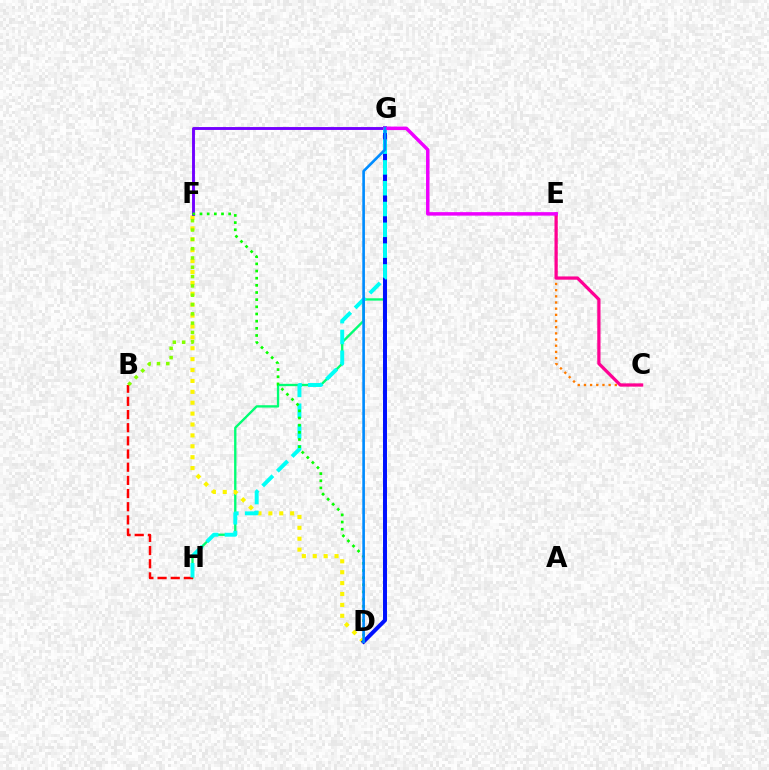{('G', 'H'): [{'color': '#00ff74', 'line_style': 'solid', 'thickness': 1.69}, {'color': '#00fff6', 'line_style': 'dashed', 'thickness': 2.83}], ('D', 'F'): [{'color': '#fcf500', 'line_style': 'dotted', 'thickness': 2.96}, {'color': '#08ff00', 'line_style': 'dotted', 'thickness': 1.95}], ('C', 'E'): [{'color': '#ff7c00', 'line_style': 'dotted', 'thickness': 1.68}, {'color': '#ff0094', 'line_style': 'solid', 'thickness': 2.33}], ('D', 'G'): [{'color': '#0010ff', 'line_style': 'solid', 'thickness': 2.87}, {'color': '#008cff', 'line_style': 'solid', 'thickness': 1.9}], ('F', 'G'): [{'color': '#7200ff', 'line_style': 'solid', 'thickness': 2.09}], ('B', 'H'): [{'color': '#ff0000', 'line_style': 'dashed', 'thickness': 1.79}], ('E', 'G'): [{'color': '#ee00ff', 'line_style': 'solid', 'thickness': 2.5}], ('B', 'F'): [{'color': '#84ff00', 'line_style': 'dotted', 'thickness': 2.53}]}